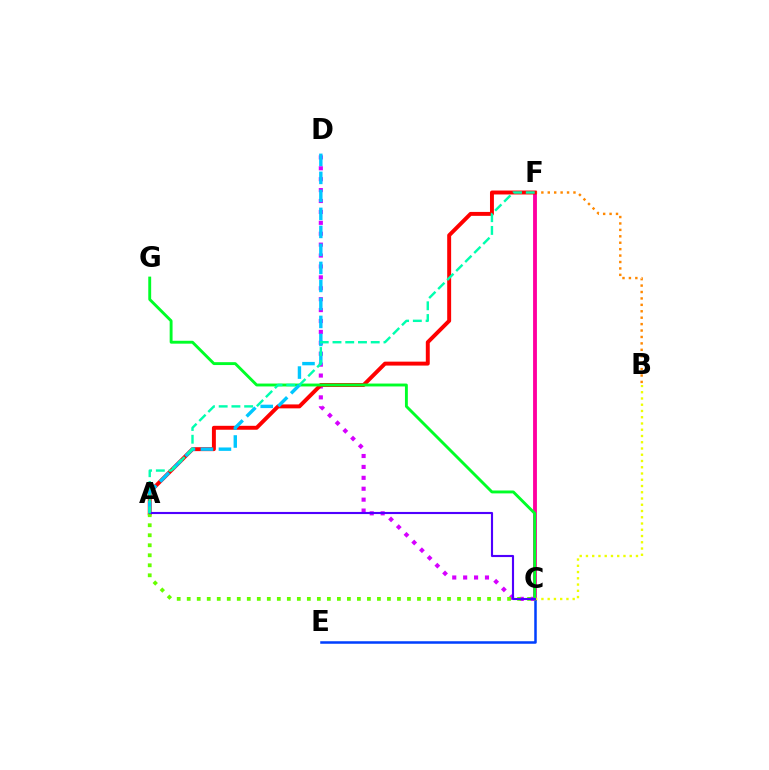{('C', 'F'): [{'color': '#ff00a0', 'line_style': 'solid', 'thickness': 2.77}], ('C', 'E'): [{'color': '#003fff', 'line_style': 'solid', 'thickness': 1.81}], ('C', 'D'): [{'color': '#d600ff', 'line_style': 'dotted', 'thickness': 2.96}], ('B', 'F'): [{'color': '#ff8800', 'line_style': 'dotted', 'thickness': 1.75}], ('A', 'F'): [{'color': '#ff0000', 'line_style': 'solid', 'thickness': 2.83}, {'color': '#00ffaf', 'line_style': 'dashed', 'thickness': 1.73}], ('C', 'G'): [{'color': '#00ff27', 'line_style': 'solid', 'thickness': 2.08}], ('A', 'D'): [{'color': '#00c7ff', 'line_style': 'dashed', 'thickness': 2.45}], ('B', 'C'): [{'color': '#eeff00', 'line_style': 'dotted', 'thickness': 1.7}], ('A', 'C'): [{'color': '#66ff00', 'line_style': 'dotted', 'thickness': 2.72}, {'color': '#4f00ff', 'line_style': 'solid', 'thickness': 1.53}]}